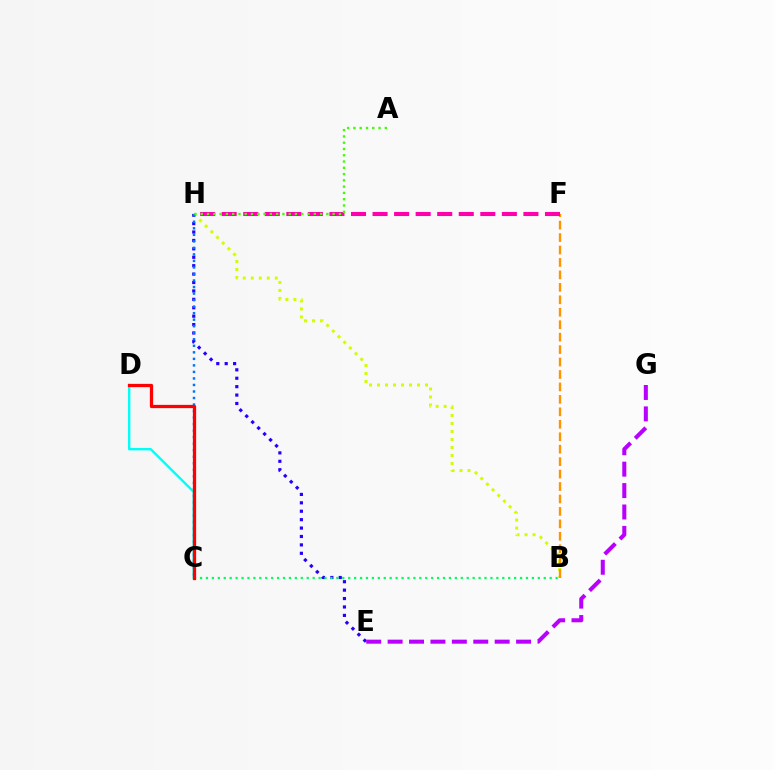{('B', 'H'): [{'color': '#d1ff00', 'line_style': 'dotted', 'thickness': 2.17}], ('E', 'H'): [{'color': '#2500ff', 'line_style': 'dotted', 'thickness': 2.29}], ('B', 'F'): [{'color': '#ff9400', 'line_style': 'dashed', 'thickness': 1.69}], ('C', 'H'): [{'color': '#0074ff', 'line_style': 'dotted', 'thickness': 1.77}], ('B', 'C'): [{'color': '#00ff5c', 'line_style': 'dotted', 'thickness': 1.61}], ('C', 'D'): [{'color': '#00fff6', 'line_style': 'solid', 'thickness': 1.72}, {'color': '#ff0000', 'line_style': 'solid', 'thickness': 2.35}], ('E', 'G'): [{'color': '#b900ff', 'line_style': 'dashed', 'thickness': 2.91}], ('F', 'H'): [{'color': '#ff00ac', 'line_style': 'dashed', 'thickness': 2.93}], ('A', 'H'): [{'color': '#3dff00', 'line_style': 'dotted', 'thickness': 1.71}]}